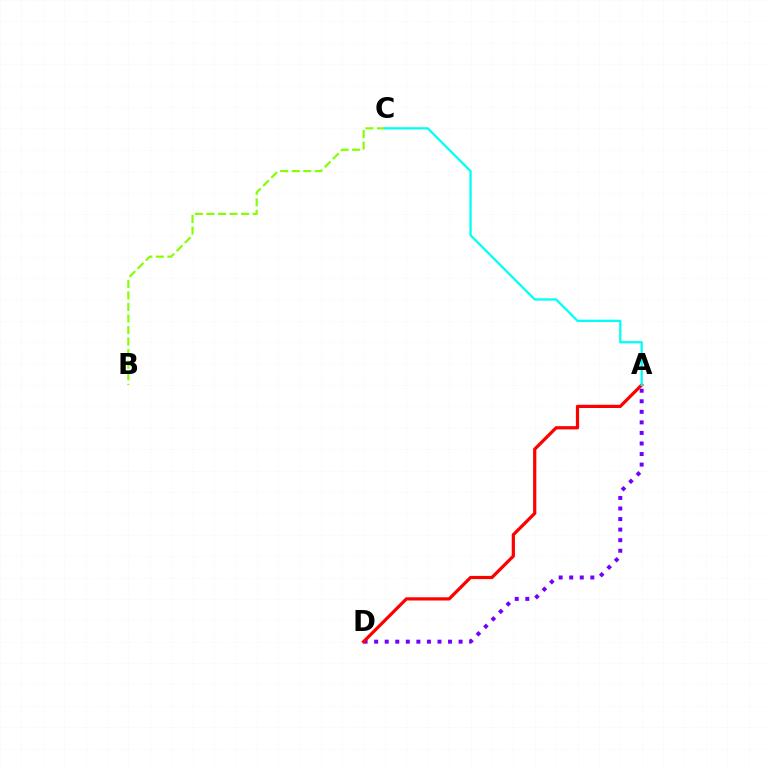{('A', 'D'): [{'color': '#7200ff', 'line_style': 'dotted', 'thickness': 2.87}, {'color': '#ff0000', 'line_style': 'solid', 'thickness': 2.32}], ('B', 'C'): [{'color': '#84ff00', 'line_style': 'dashed', 'thickness': 1.57}], ('A', 'C'): [{'color': '#00fff6', 'line_style': 'solid', 'thickness': 1.63}]}